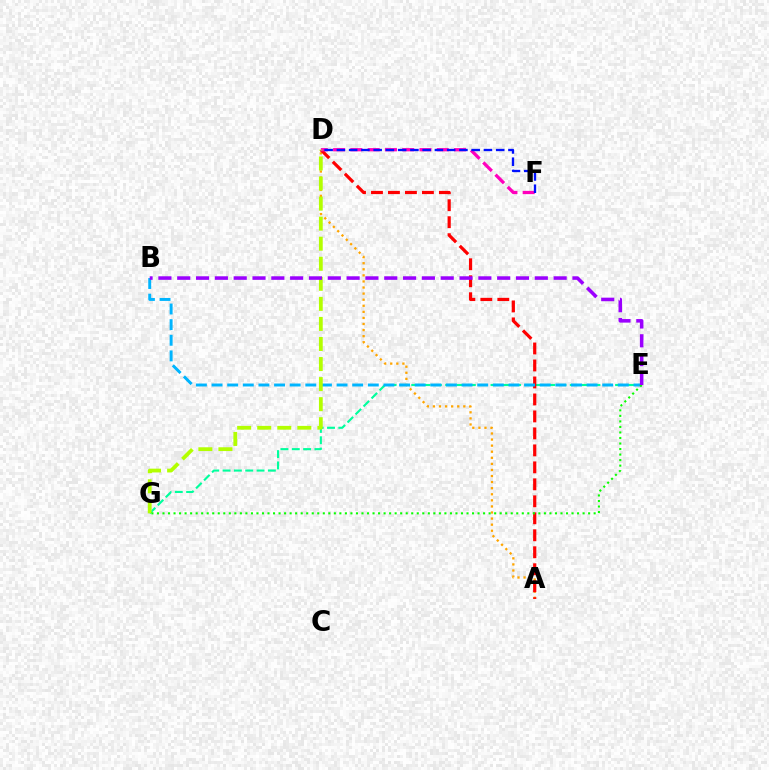{('A', 'D'): [{'color': '#ffa500', 'line_style': 'dotted', 'thickness': 1.65}, {'color': '#ff0000', 'line_style': 'dashed', 'thickness': 2.31}], ('E', 'G'): [{'color': '#00ff9d', 'line_style': 'dashed', 'thickness': 1.54}, {'color': '#08ff00', 'line_style': 'dotted', 'thickness': 1.5}], ('D', 'F'): [{'color': '#ff00bd', 'line_style': 'dashed', 'thickness': 2.35}, {'color': '#0010ff', 'line_style': 'dashed', 'thickness': 1.66}], ('B', 'E'): [{'color': '#00b5ff', 'line_style': 'dashed', 'thickness': 2.12}, {'color': '#9b00ff', 'line_style': 'dashed', 'thickness': 2.56}], ('D', 'G'): [{'color': '#b3ff00', 'line_style': 'dashed', 'thickness': 2.72}]}